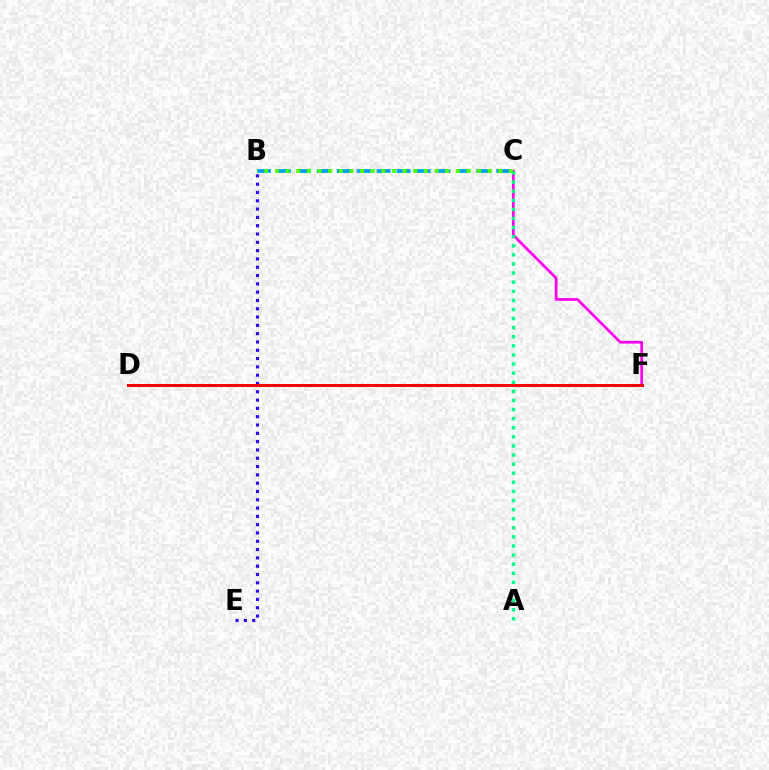{('B', 'E'): [{'color': '#3700ff', 'line_style': 'dotted', 'thickness': 2.26}], ('B', 'C'): [{'color': '#009eff', 'line_style': 'dashed', 'thickness': 2.71}, {'color': '#4fff00', 'line_style': 'dotted', 'thickness': 2.89}], ('D', 'F'): [{'color': '#ffd500', 'line_style': 'dashed', 'thickness': 1.92}, {'color': '#ff0000', 'line_style': 'solid', 'thickness': 2.14}], ('C', 'F'): [{'color': '#ff00ed', 'line_style': 'solid', 'thickness': 1.96}], ('A', 'C'): [{'color': '#00ff86', 'line_style': 'dotted', 'thickness': 2.47}]}